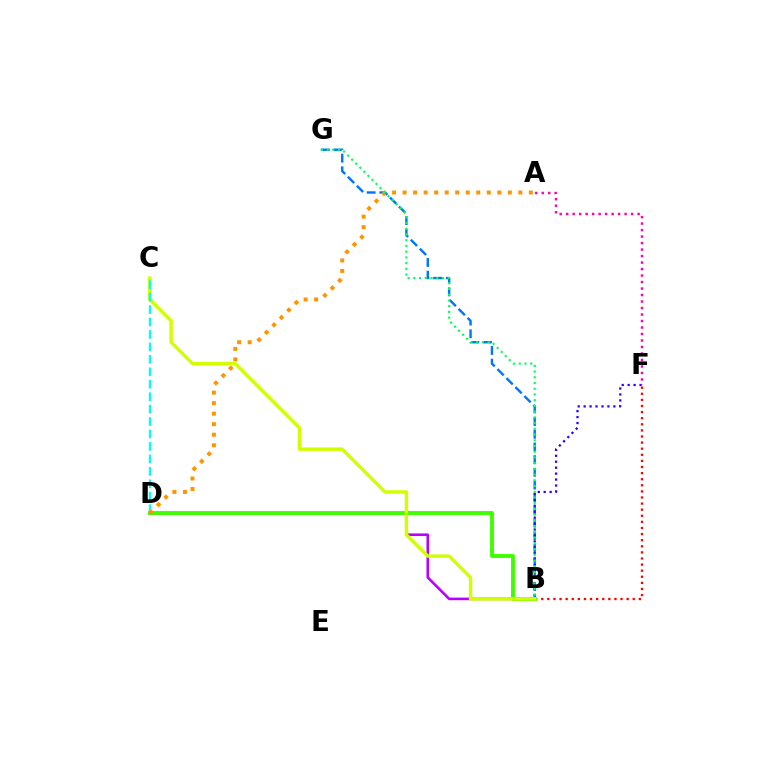{('B', 'D'): [{'color': '#b900ff', 'line_style': 'solid', 'thickness': 1.88}, {'color': '#3dff00', 'line_style': 'solid', 'thickness': 2.79}], ('B', 'G'): [{'color': '#0074ff', 'line_style': 'dashed', 'thickness': 1.72}, {'color': '#00ff5c', 'line_style': 'dotted', 'thickness': 1.56}], ('B', 'F'): [{'color': '#ff0000', 'line_style': 'dotted', 'thickness': 1.66}, {'color': '#2500ff', 'line_style': 'dotted', 'thickness': 1.62}], ('B', 'C'): [{'color': '#d1ff00', 'line_style': 'solid', 'thickness': 2.46}], ('C', 'D'): [{'color': '#00fff6', 'line_style': 'dashed', 'thickness': 1.69}], ('A', 'D'): [{'color': '#ff9400', 'line_style': 'dotted', 'thickness': 2.86}], ('A', 'F'): [{'color': '#ff00ac', 'line_style': 'dotted', 'thickness': 1.76}]}